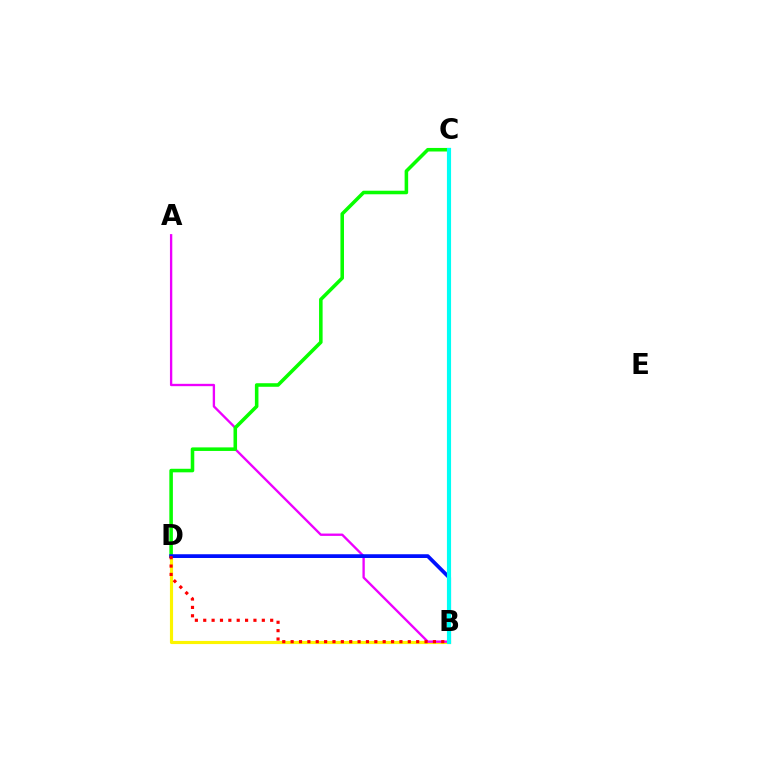{('B', 'D'): [{'color': '#fcf500', 'line_style': 'solid', 'thickness': 2.26}, {'color': '#0010ff', 'line_style': 'solid', 'thickness': 2.7}, {'color': '#ff0000', 'line_style': 'dotted', 'thickness': 2.27}], ('A', 'B'): [{'color': '#ee00ff', 'line_style': 'solid', 'thickness': 1.69}], ('C', 'D'): [{'color': '#08ff00', 'line_style': 'solid', 'thickness': 2.56}], ('B', 'C'): [{'color': '#00fff6', 'line_style': 'solid', 'thickness': 2.97}]}